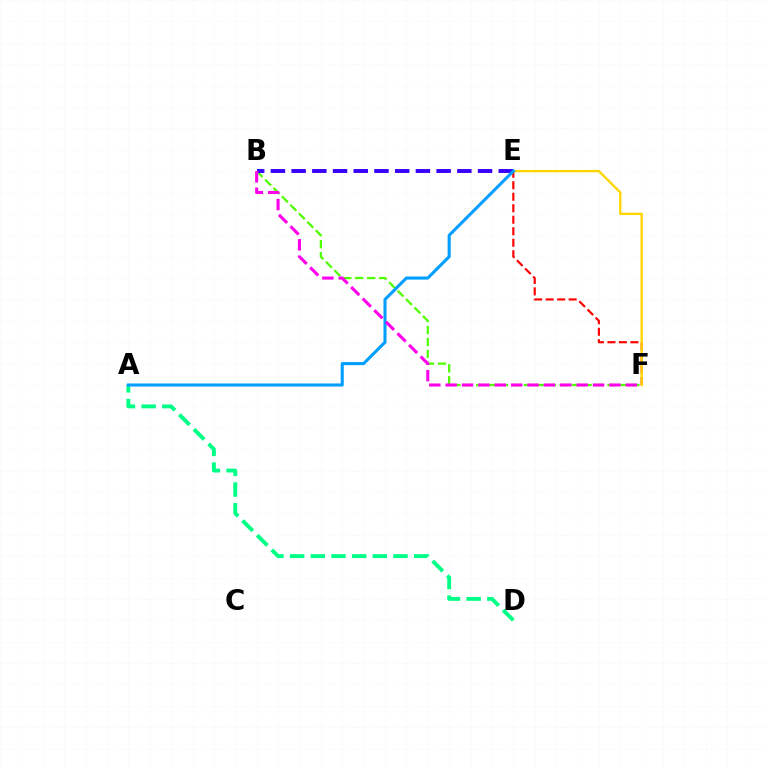{('E', 'F'): [{'color': '#ff0000', 'line_style': 'dashed', 'thickness': 1.56}, {'color': '#ffd500', 'line_style': 'solid', 'thickness': 1.69}], ('A', 'D'): [{'color': '#00ff86', 'line_style': 'dashed', 'thickness': 2.81}], ('B', 'F'): [{'color': '#4fff00', 'line_style': 'dashed', 'thickness': 1.62}, {'color': '#ff00ed', 'line_style': 'dashed', 'thickness': 2.22}], ('B', 'E'): [{'color': '#3700ff', 'line_style': 'dashed', 'thickness': 2.81}], ('A', 'E'): [{'color': '#009eff', 'line_style': 'solid', 'thickness': 2.22}]}